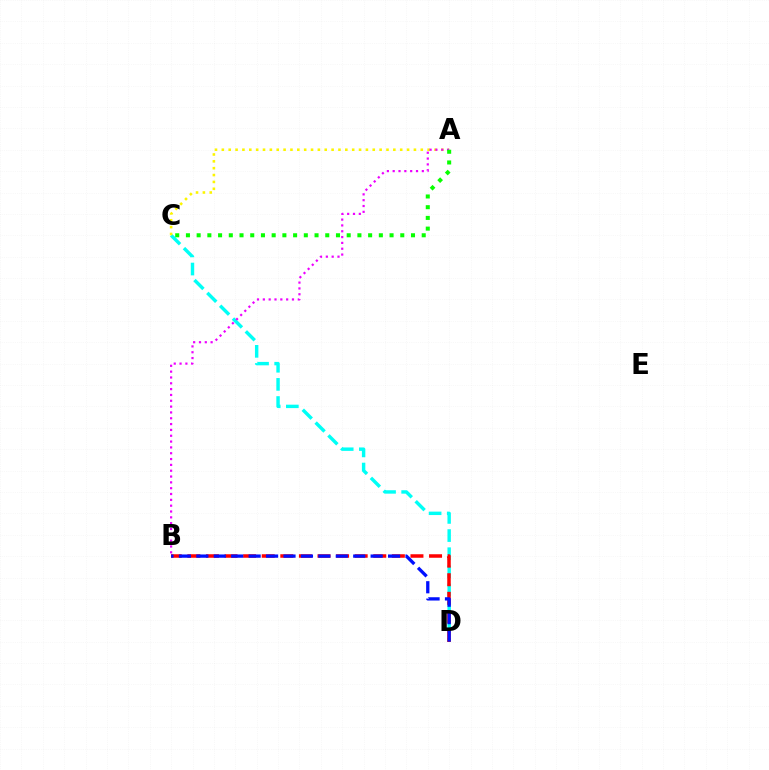{('C', 'D'): [{'color': '#00fff6', 'line_style': 'dashed', 'thickness': 2.47}], ('B', 'D'): [{'color': '#ff0000', 'line_style': 'dashed', 'thickness': 2.53}, {'color': '#0010ff', 'line_style': 'dashed', 'thickness': 2.37}], ('A', 'C'): [{'color': '#fcf500', 'line_style': 'dotted', 'thickness': 1.86}, {'color': '#08ff00', 'line_style': 'dotted', 'thickness': 2.91}], ('A', 'B'): [{'color': '#ee00ff', 'line_style': 'dotted', 'thickness': 1.58}]}